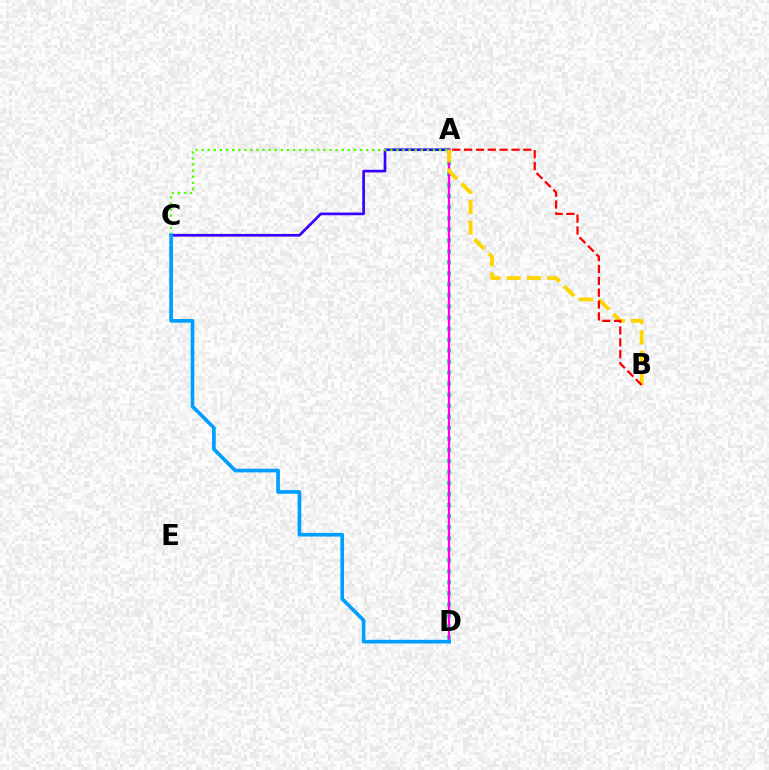{('A', 'C'): [{'color': '#3700ff', 'line_style': 'solid', 'thickness': 1.93}, {'color': '#4fff00', 'line_style': 'dotted', 'thickness': 1.65}], ('A', 'D'): [{'color': '#00ff86', 'line_style': 'dotted', 'thickness': 3.0}, {'color': '#ff00ed', 'line_style': 'solid', 'thickness': 1.64}], ('A', 'B'): [{'color': '#ffd500', 'line_style': 'dashed', 'thickness': 2.76}, {'color': '#ff0000', 'line_style': 'dashed', 'thickness': 1.61}], ('C', 'D'): [{'color': '#009eff', 'line_style': 'solid', 'thickness': 2.63}]}